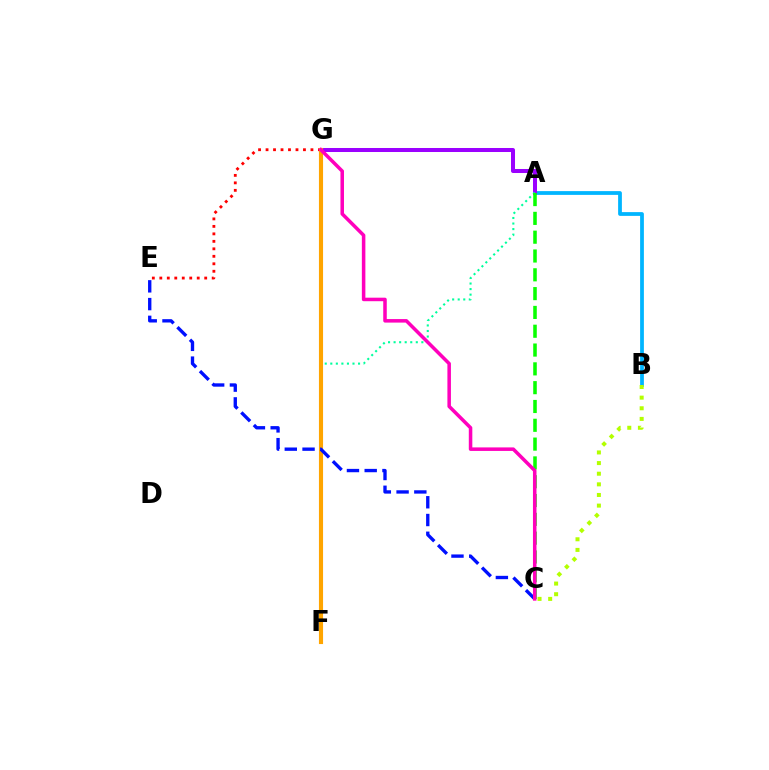{('A', 'B'): [{'color': '#00b5ff', 'line_style': 'solid', 'thickness': 2.71}], ('A', 'G'): [{'color': '#9b00ff', 'line_style': 'solid', 'thickness': 2.89}], ('A', 'F'): [{'color': '#00ff9d', 'line_style': 'dotted', 'thickness': 1.51}], ('E', 'G'): [{'color': '#ff0000', 'line_style': 'dotted', 'thickness': 2.03}], ('F', 'G'): [{'color': '#ffa500', 'line_style': 'solid', 'thickness': 2.96}], ('B', 'C'): [{'color': '#b3ff00', 'line_style': 'dotted', 'thickness': 2.89}], ('C', 'E'): [{'color': '#0010ff', 'line_style': 'dashed', 'thickness': 2.41}], ('A', 'C'): [{'color': '#08ff00', 'line_style': 'dashed', 'thickness': 2.56}], ('C', 'G'): [{'color': '#ff00bd', 'line_style': 'solid', 'thickness': 2.54}]}